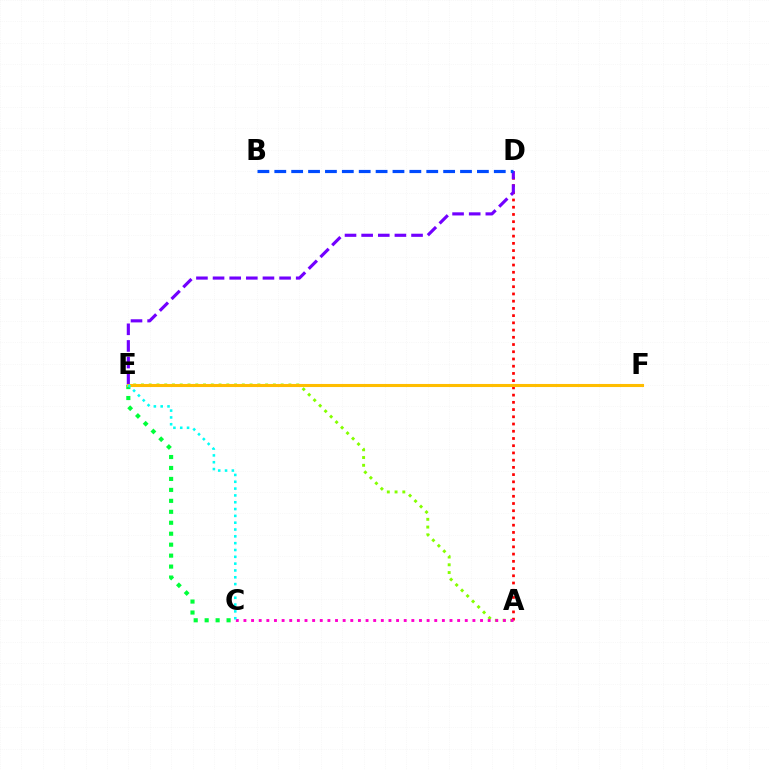{('A', 'E'): [{'color': '#84ff00', 'line_style': 'dotted', 'thickness': 2.11}], ('C', 'E'): [{'color': '#00ff39', 'line_style': 'dotted', 'thickness': 2.98}, {'color': '#00fff6', 'line_style': 'dotted', 'thickness': 1.85}], ('A', 'D'): [{'color': '#ff0000', 'line_style': 'dotted', 'thickness': 1.96}], ('D', 'E'): [{'color': '#7200ff', 'line_style': 'dashed', 'thickness': 2.26}], ('A', 'C'): [{'color': '#ff00cf', 'line_style': 'dotted', 'thickness': 2.07}], ('E', 'F'): [{'color': '#ffbd00', 'line_style': 'solid', 'thickness': 2.21}], ('B', 'D'): [{'color': '#004bff', 'line_style': 'dashed', 'thickness': 2.29}]}